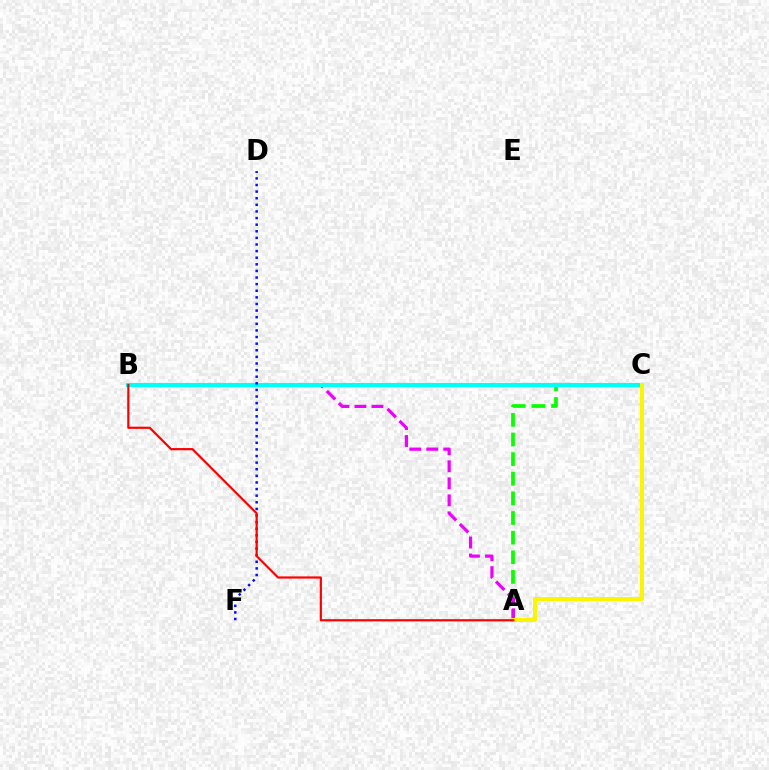{('A', 'C'): [{'color': '#08ff00', 'line_style': 'dashed', 'thickness': 2.67}, {'color': '#fcf500', 'line_style': 'solid', 'thickness': 2.89}], ('A', 'B'): [{'color': '#ee00ff', 'line_style': 'dashed', 'thickness': 2.31}, {'color': '#ff0000', 'line_style': 'solid', 'thickness': 1.58}], ('B', 'C'): [{'color': '#00fff6', 'line_style': 'solid', 'thickness': 2.98}], ('D', 'F'): [{'color': '#0010ff', 'line_style': 'dotted', 'thickness': 1.8}]}